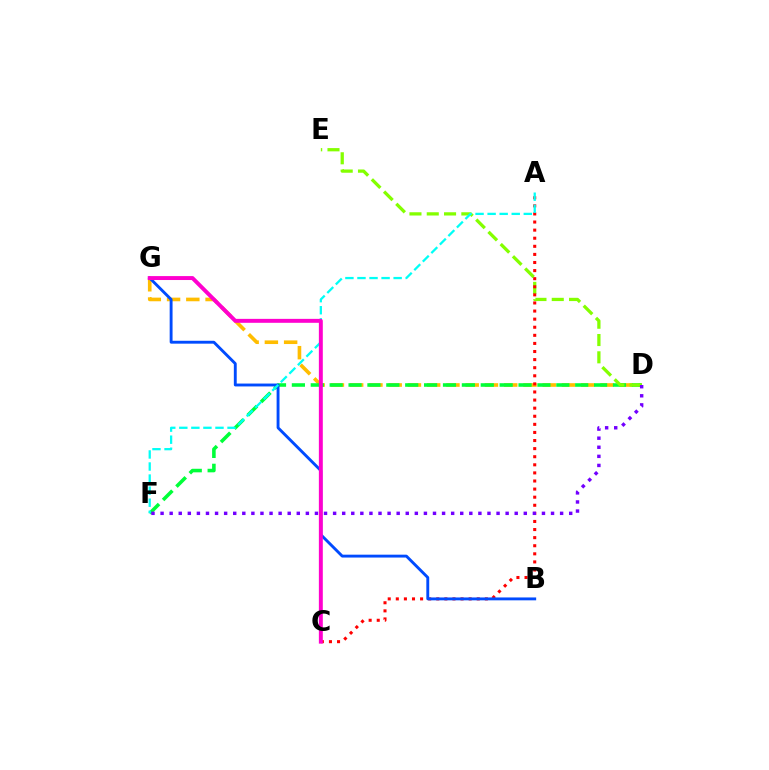{('D', 'G'): [{'color': '#ffbd00', 'line_style': 'dashed', 'thickness': 2.62}], ('D', 'F'): [{'color': '#00ff39', 'line_style': 'dashed', 'thickness': 2.57}, {'color': '#7200ff', 'line_style': 'dotted', 'thickness': 2.47}], ('D', 'E'): [{'color': '#84ff00', 'line_style': 'dashed', 'thickness': 2.35}], ('A', 'C'): [{'color': '#ff0000', 'line_style': 'dotted', 'thickness': 2.2}], ('B', 'G'): [{'color': '#004bff', 'line_style': 'solid', 'thickness': 2.07}], ('A', 'F'): [{'color': '#00fff6', 'line_style': 'dashed', 'thickness': 1.64}], ('C', 'G'): [{'color': '#ff00cf', 'line_style': 'solid', 'thickness': 2.84}]}